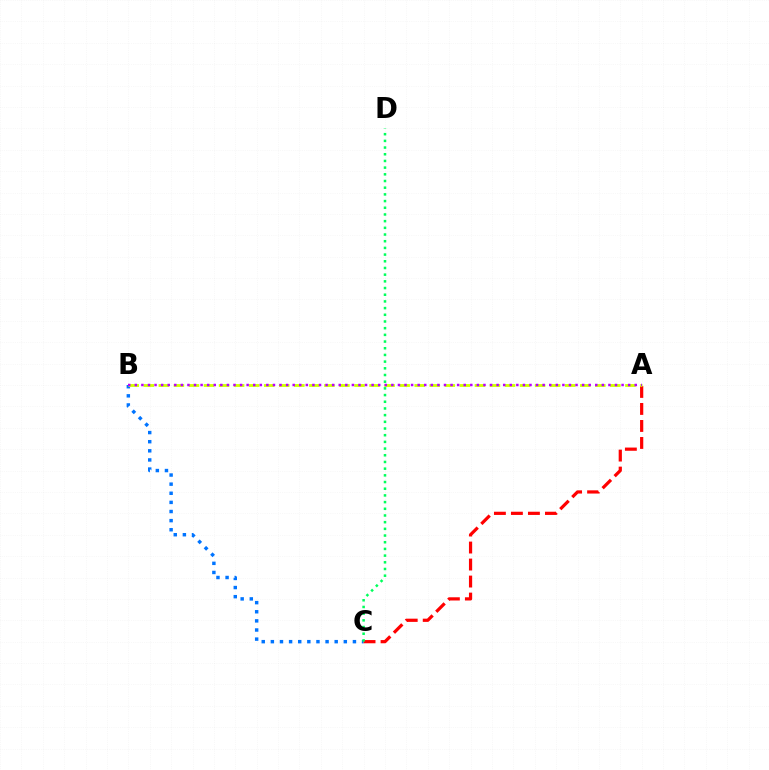{('B', 'C'): [{'color': '#0074ff', 'line_style': 'dotted', 'thickness': 2.48}], ('A', 'C'): [{'color': '#ff0000', 'line_style': 'dashed', 'thickness': 2.31}], ('C', 'D'): [{'color': '#00ff5c', 'line_style': 'dotted', 'thickness': 1.82}], ('A', 'B'): [{'color': '#d1ff00', 'line_style': 'dashed', 'thickness': 2.04}, {'color': '#b900ff', 'line_style': 'dotted', 'thickness': 1.79}]}